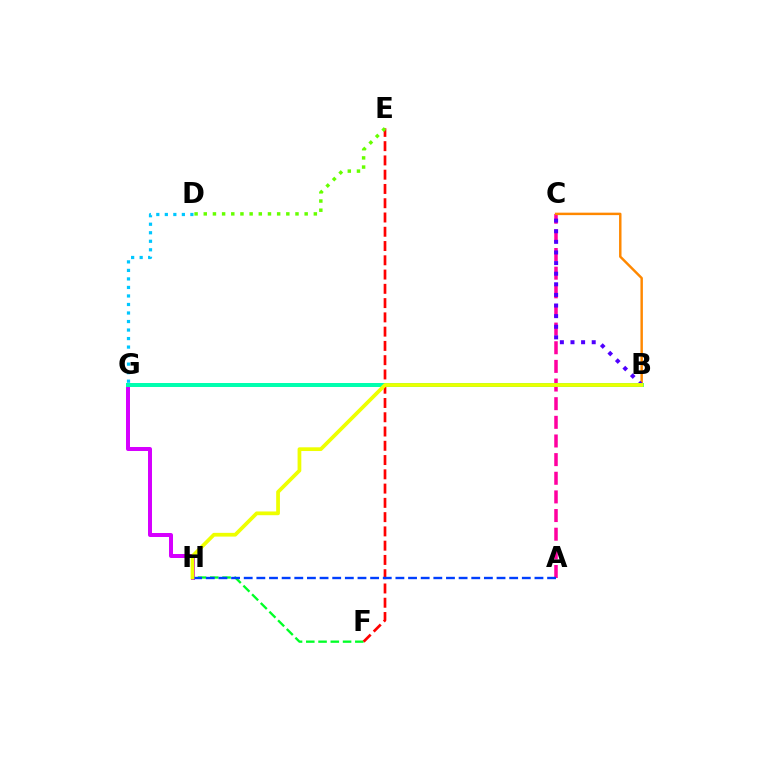{('G', 'H'): [{'color': '#d600ff', 'line_style': 'solid', 'thickness': 2.87}], ('A', 'C'): [{'color': '#ff00a0', 'line_style': 'dashed', 'thickness': 2.53}], ('F', 'H'): [{'color': '#00ff27', 'line_style': 'dashed', 'thickness': 1.67}], ('E', 'F'): [{'color': '#ff0000', 'line_style': 'dashed', 'thickness': 1.94}], ('B', 'C'): [{'color': '#ff8800', 'line_style': 'solid', 'thickness': 1.77}, {'color': '#4f00ff', 'line_style': 'dotted', 'thickness': 2.88}], ('B', 'G'): [{'color': '#00ffaf', 'line_style': 'solid', 'thickness': 2.87}], ('D', 'E'): [{'color': '#66ff00', 'line_style': 'dotted', 'thickness': 2.49}], ('A', 'H'): [{'color': '#003fff', 'line_style': 'dashed', 'thickness': 1.72}], ('D', 'G'): [{'color': '#00c7ff', 'line_style': 'dotted', 'thickness': 2.32}], ('B', 'H'): [{'color': '#eeff00', 'line_style': 'solid', 'thickness': 2.69}]}